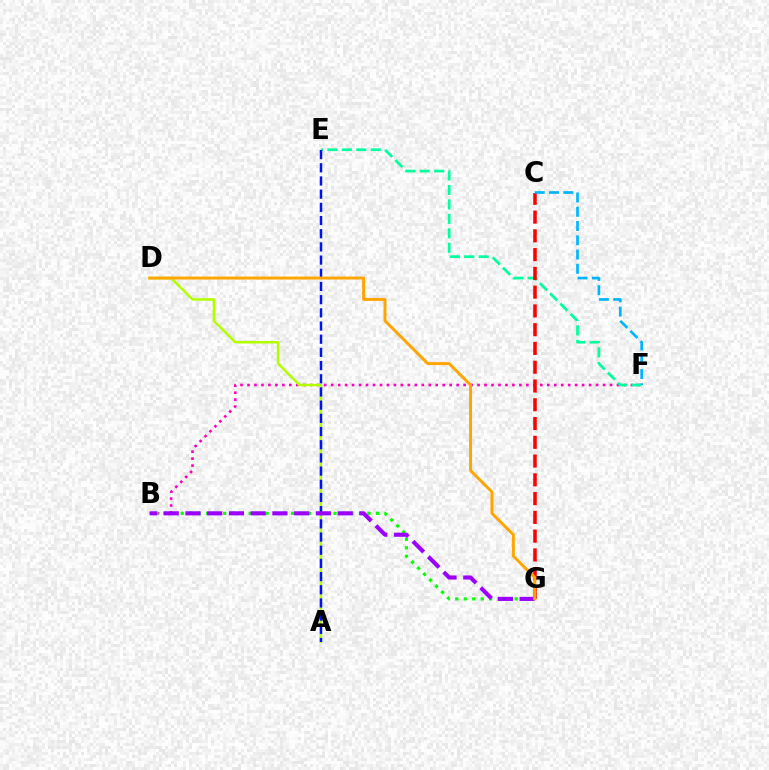{('B', 'F'): [{'color': '#ff00bd', 'line_style': 'dotted', 'thickness': 1.89}], ('A', 'D'): [{'color': '#b3ff00', 'line_style': 'solid', 'thickness': 1.81}], ('E', 'F'): [{'color': '#00ff9d', 'line_style': 'dashed', 'thickness': 1.96}], ('A', 'E'): [{'color': '#0010ff', 'line_style': 'dashed', 'thickness': 1.79}], ('C', 'G'): [{'color': '#ff0000', 'line_style': 'dashed', 'thickness': 2.55}], ('C', 'F'): [{'color': '#00b5ff', 'line_style': 'dashed', 'thickness': 1.94}], ('B', 'G'): [{'color': '#08ff00', 'line_style': 'dotted', 'thickness': 2.31}, {'color': '#9b00ff', 'line_style': 'dashed', 'thickness': 2.95}], ('D', 'G'): [{'color': '#ffa500', 'line_style': 'solid', 'thickness': 2.12}]}